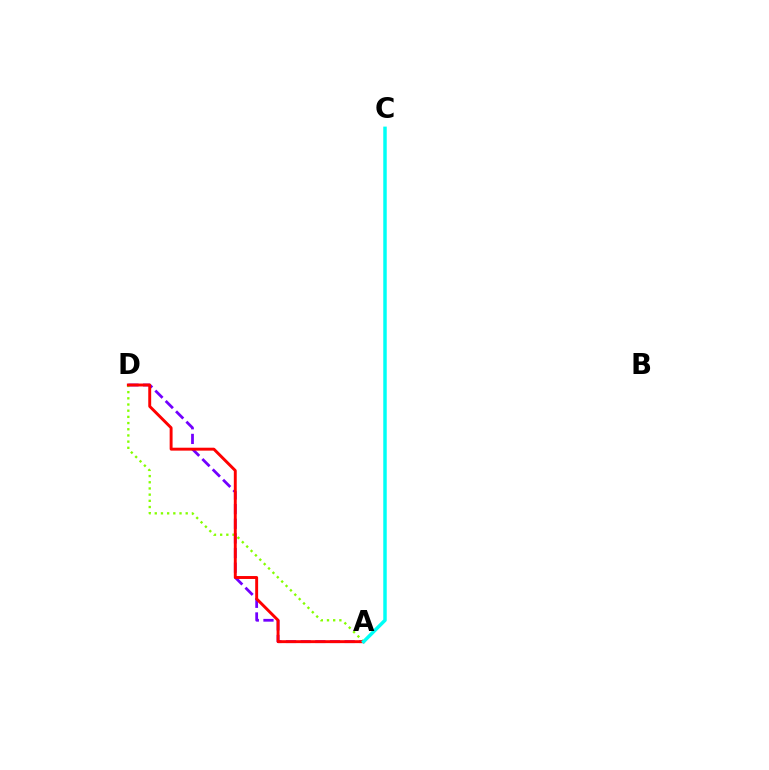{('A', 'D'): [{'color': '#7200ff', 'line_style': 'dashed', 'thickness': 1.99}, {'color': '#84ff00', 'line_style': 'dotted', 'thickness': 1.68}, {'color': '#ff0000', 'line_style': 'solid', 'thickness': 2.1}], ('A', 'C'): [{'color': '#00fff6', 'line_style': 'solid', 'thickness': 2.49}]}